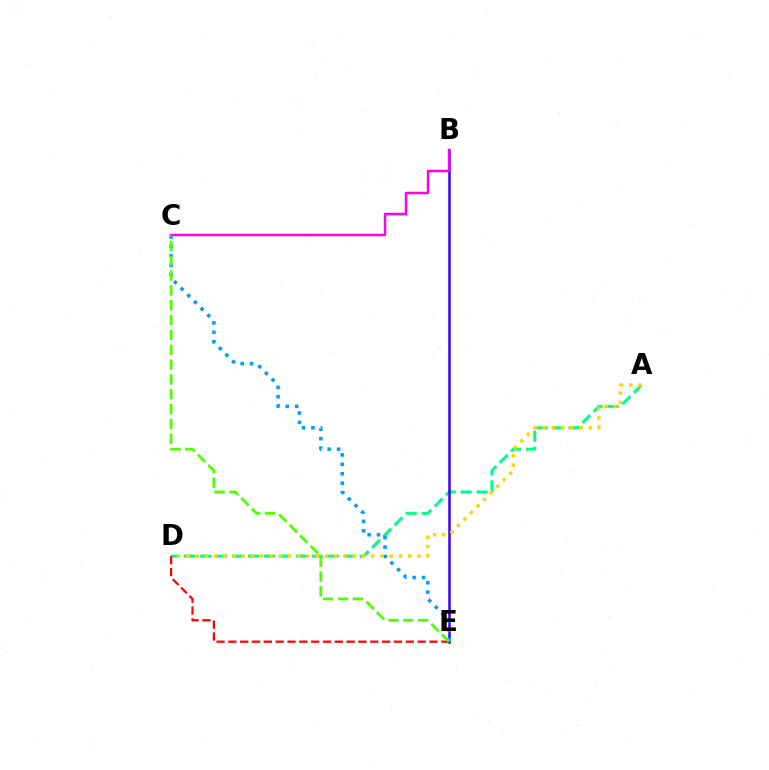{('A', 'D'): [{'color': '#00ff86', 'line_style': 'dashed', 'thickness': 2.17}, {'color': '#ffd500', 'line_style': 'dotted', 'thickness': 2.51}], ('D', 'E'): [{'color': '#ff0000', 'line_style': 'dashed', 'thickness': 1.61}], ('B', 'E'): [{'color': '#3700ff', 'line_style': 'solid', 'thickness': 1.8}], ('B', 'C'): [{'color': '#ff00ed', 'line_style': 'solid', 'thickness': 1.8}], ('C', 'E'): [{'color': '#009eff', 'line_style': 'dotted', 'thickness': 2.56}, {'color': '#4fff00', 'line_style': 'dashed', 'thickness': 2.02}]}